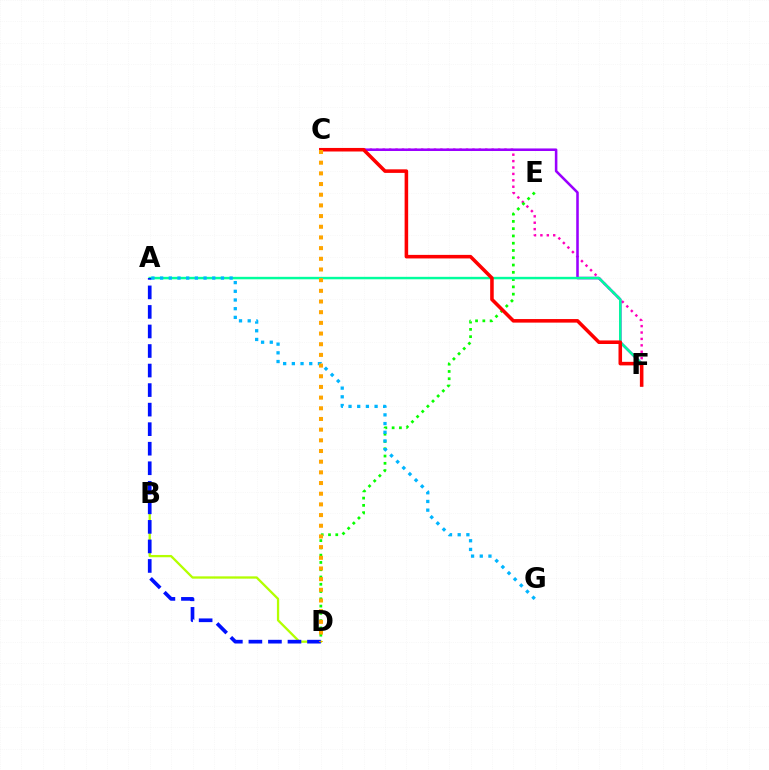{('C', 'F'): [{'color': '#ff00bd', 'line_style': 'dotted', 'thickness': 1.74}, {'color': '#9b00ff', 'line_style': 'solid', 'thickness': 1.84}, {'color': '#ff0000', 'line_style': 'solid', 'thickness': 2.56}], ('B', 'D'): [{'color': '#b3ff00', 'line_style': 'solid', 'thickness': 1.65}], ('D', 'E'): [{'color': '#08ff00', 'line_style': 'dotted', 'thickness': 1.98}], ('A', 'F'): [{'color': '#00ff9d', 'line_style': 'solid', 'thickness': 1.77}], ('A', 'D'): [{'color': '#0010ff', 'line_style': 'dashed', 'thickness': 2.65}], ('A', 'G'): [{'color': '#00b5ff', 'line_style': 'dotted', 'thickness': 2.36}], ('C', 'D'): [{'color': '#ffa500', 'line_style': 'dotted', 'thickness': 2.9}]}